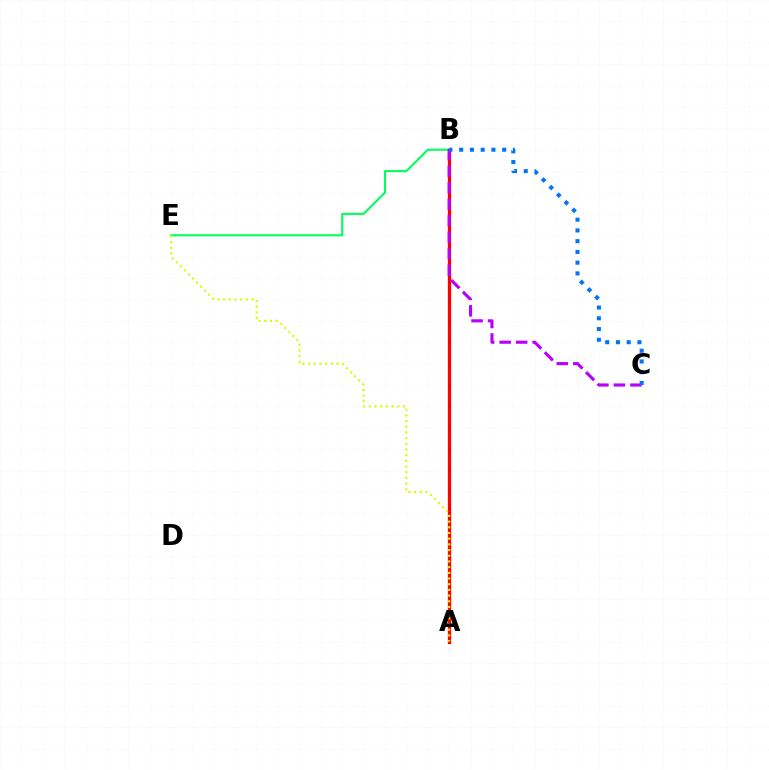{('B', 'E'): [{'color': '#00ff5c', 'line_style': 'solid', 'thickness': 1.5}], ('A', 'B'): [{'color': '#ff0000', 'line_style': 'solid', 'thickness': 2.36}], ('B', 'C'): [{'color': '#b900ff', 'line_style': 'dashed', 'thickness': 2.24}, {'color': '#0074ff', 'line_style': 'dotted', 'thickness': 2.92}], ('A', 'E'): [{'color': '#d1ff00', 'line_style': 'dotted', 'thickness': 1.55}]}